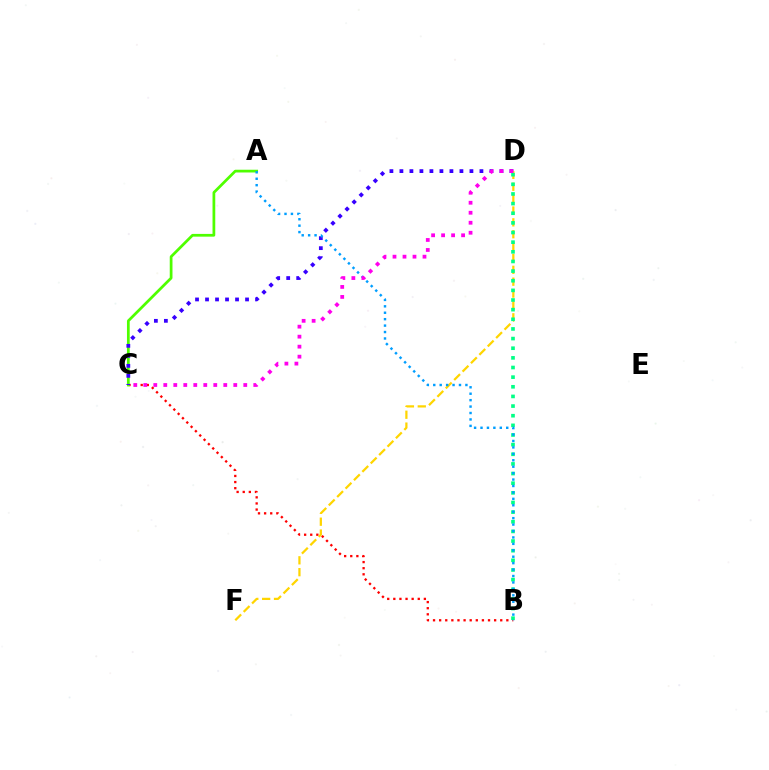{('B', 'C'): [{'color': '#ff0000', 'line_style': 'dotted', 'thickness': 1.66}], ('A', 'C'): [{'color': '#4fff00', 'line_style': 'solid', 'thickness': 1.97}], ('C', 'D'): [{'color': '#3700ff', 'line_style': 'dotted', 'thickness': 2.72}, {'color': '#ff00ed', 'line_style': 'dotted', 'thickness': 2.72}], ('D', 'F'): [{'color': '#ffd500', 'line_style': 'dashed', 'thickness': 1.61}], ('B', 'D'): [{'color': '#00ff86', 'line_style': 'dotted', 'thickness': 2.62}], ('A', 'B'): [{'color': '#009eff', 'line_style': 'dotted', 'thickness': 1.75}]}